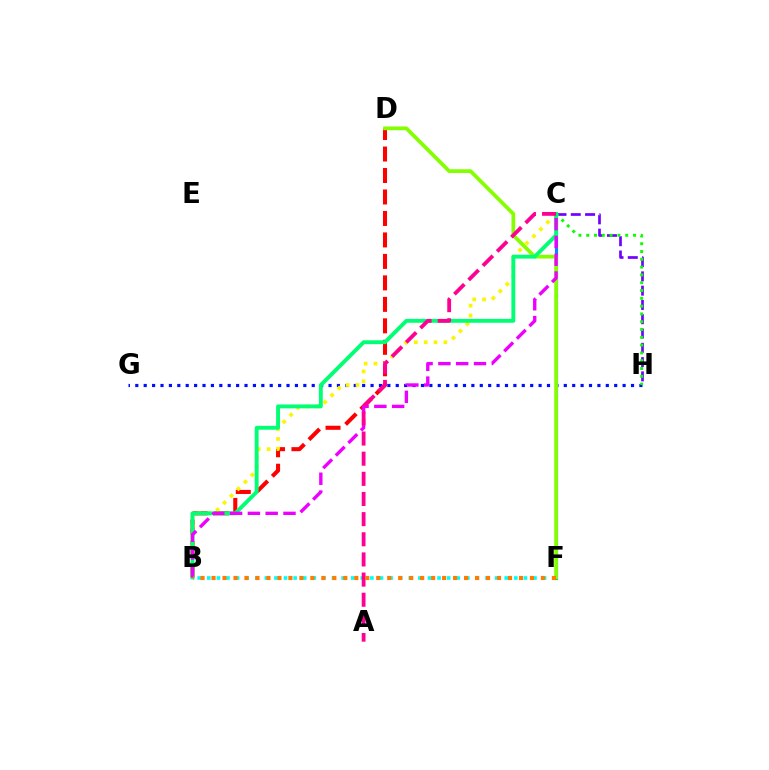{('C', 'F'): [{'color': '#008cff', 'line_style': 'solid', 'thickness': 2.27}], ('B', 'F'): [{'color': '#00fff6', 'line_style': 'dotted', 'thickness': 2.61}, {'color': '#ff7c00', 'line_style': 'dotted', 'thickness': 2.98}], ('G', 'H'): [{'color': '#0010ff', 'line_style': 'dotted', 'thickness': 2.28}], ('B', 'D'): [{'color': '#ff0000', 'line_style': 'dashed', 'thickness': 2.92}], ('D', 'F'): [{'color': '#84ff00', 'line_style': 'solid', 'thickness': 2.69}], ('C', 'H'): [{'color': '#7200ff', 'line_style': 'dashed', 'thickness': 1.94}, {'color': '#08ff00', 'line_style': 'dotted', 'thickness': 2.12}], ('B', 'C'): [{'color': '#fcf500', 'line_style': 'dotted', 'thickness': 2.68}, {'color': '#00ff74', 'line_style': 'solid', 'thickness': 2.8}, {'color': '#ee00ff', 'line_style': 'dashed', 'thickness': 2.42}], ('A', 'C'): [{'color': '#ff0094', 'line_style': 'dashed', 'thickness': 2.74}]}